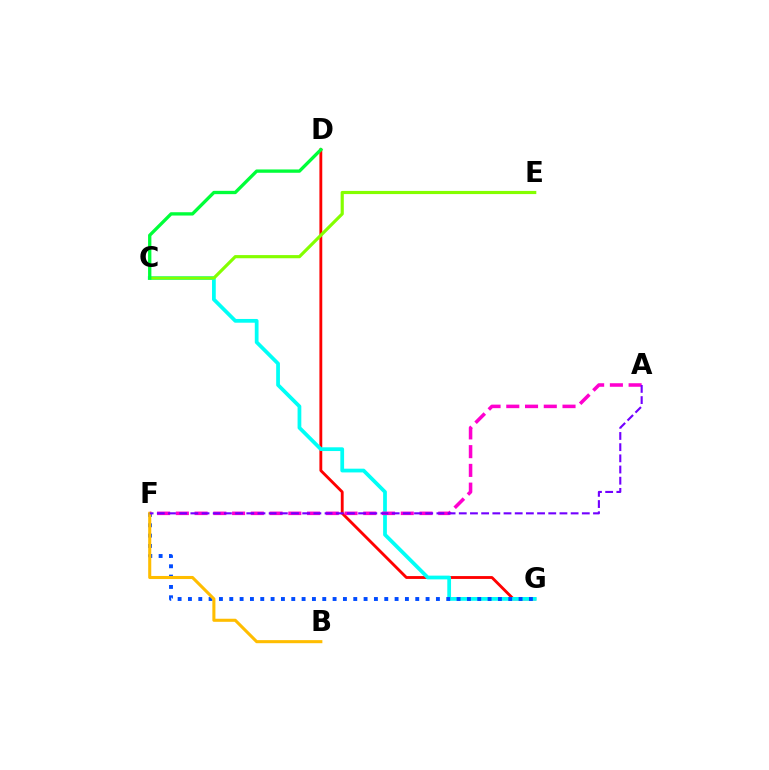{('D', 'G'): [{'color': '#ff0000', 'line_style': 'solid', 'thickness': 2.05}], ('C', 'G'): [{'color': '#00fff6', 'line_style': 'solid', 'thickness': 2.7}], ('F', 'G'): [{'color': '#004bff', 'line_style': 'dotted', 'thickness': 2.81}], ('C', 'E'): [{'color': '#84ff00', 'line_style': 'solid', 'thickness': 2.28}], ('A', 'F'): [{'color': '#ff00cf', 'line_style': 'dashed', 'thickness': 2.55}, {'color': '#7200ff', 'line_style': 'dashed', 'thickness': 1.52}], ('C', 'D'): [{'color': '#00ff39', 'line_style': 'solid', 'thickness': 2.39}], ('B', 'F'): [{'color': '#ffbd00', 'line_style': 'solid', 'thickness': 2.21}]}